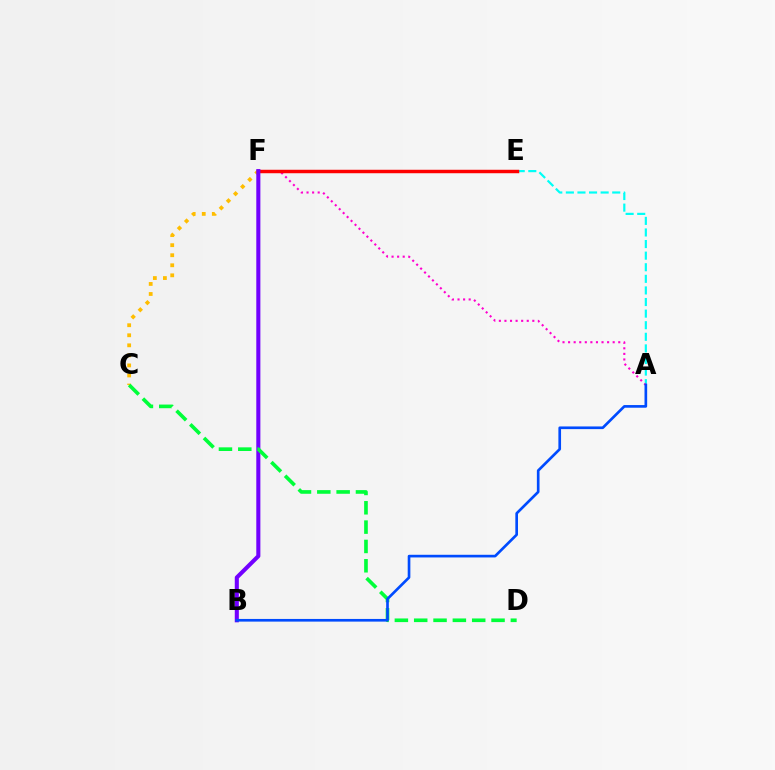{('A', 'E'): [{'color': '#00fff6', 'line_style': 'dashed', 'thickness': 1.57}], ('C', 'F'): [{'color': '#ffbd00', 'line_style': 'dotted', 'thickness': 2.73}], ('A', 'F'): [{'color': '#ff00cf', 'line_style': 'dotted', 'thickness': 1.51}], ('E', 'F'): [{'color': '#84ff00', 'line_style': 'dotted', 'thickness': 2.11}, {'color': '#ff0000', 'line_style': 'solid', 'thickness': 2.49}], ('B', 'F'): [{'color': '#7200ff', 'line_style': 'solid', 'thickness': 2.93}], ('C', 'D'): [{'color': '#00ff39', 'line_style': 'dashed', 'thickness': 2.63}], ('A', 'B'): [{'color': '#004bff', 'line_style': 'solid', 'thickness': 1.92}]}